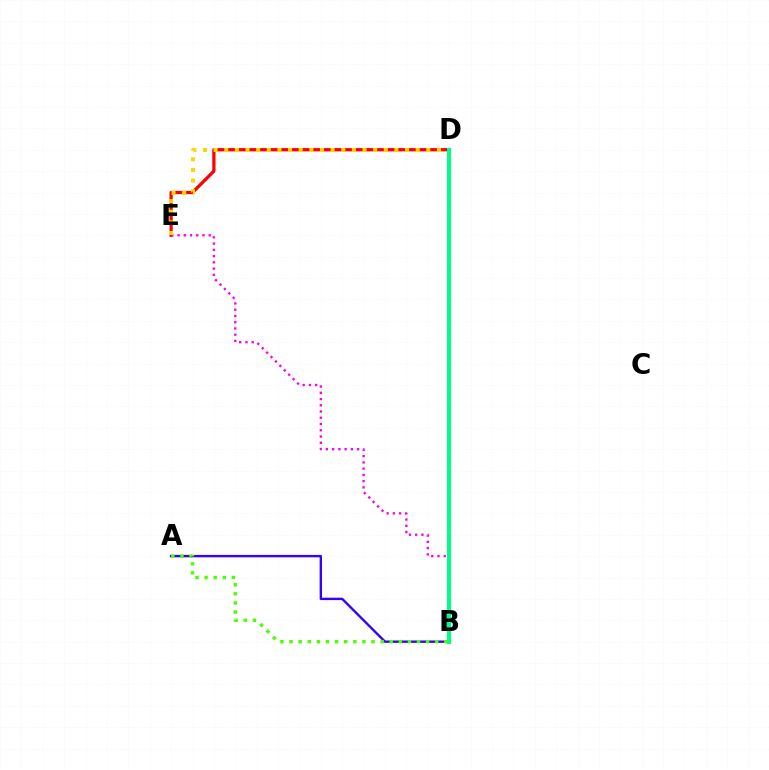{('B', 'D'): [{'color': '#009eff', 'line_style': 'solid', 'thickness': 2.23}, {'color': '#00ff86', 'line_style': 'solid', 'thickness': 2.87}], ('A', 'B'): [{'color': '#3700ff', 'line_style': 'solid', 'thickness': 1.72}, {'color': '#4fff00', 'line_style': 'dotted', 'thickness': 2.47}], ('D', 'E'): [{'color': '#ff0000', 'line_style': 'solid', 'thickness': 2.35}, {'color': '#ffd500', 'line_style': 'dotted', 'thickness': 2.89}], ('B', 'E'): [{'color': '#ff00ed', 'line_style': 'dotted', 'thickness': 1.7}]}